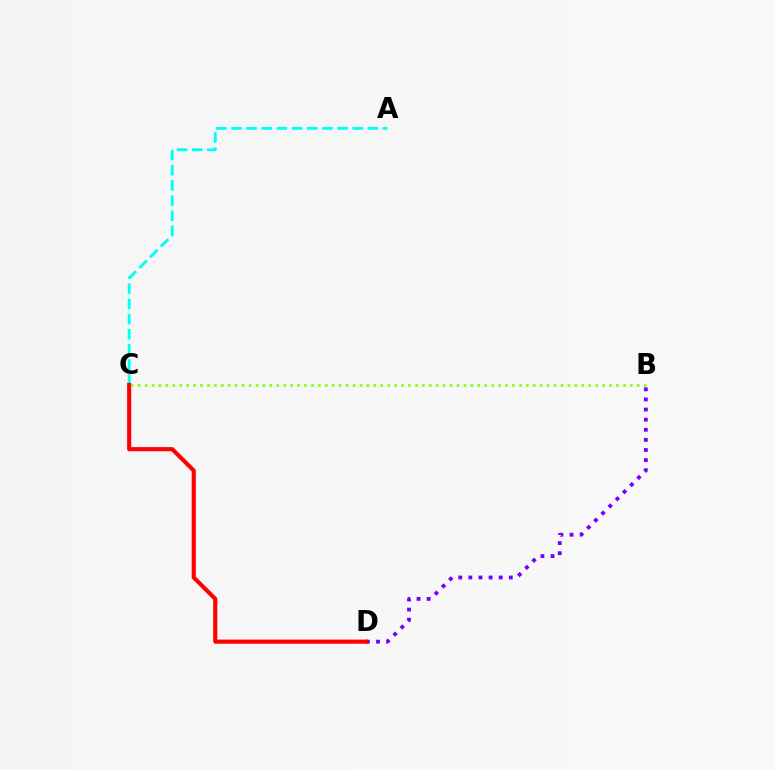{('B', 'D'): [{'color': '#7200ff', 'line_style': 'dotted', 'thickness': 2.75}], ('A', 'C'): [{'color': '#00fff6', 'line_style': 'dashed', 'thickness': 2.06}], ('C', 'D'): [{'color': '#ff0000', 'line_style': 'solid', 'thickness': 2.97}], ('B', 'C'): [{'color': '#84ff00', 'line_style': 'dotted', 'thickness': 1.88}]}